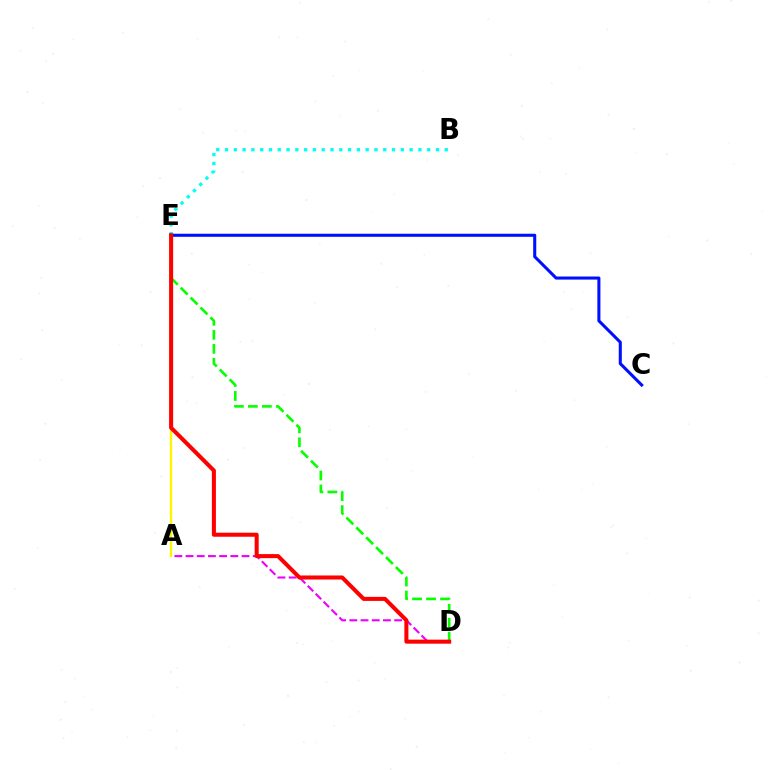{('A', 'D'): [{'color': '#ee00ff', 'line_style': 'dashed', 'thickness': 1.52}], ('A', 'E'): [{'color': '#fcf500', 'line_style': 'solid', 'thickness': 1.71}], ('B', 'E'): [{'color': '#00fff6', 'line_style': 'dotted', 'thickness': 2.39}], ('C', 'E'): [{'color': '#0010ff', 'line_style': 'solid', 'thickness': 2.2}], ('D', 'E'): [{'color': '#08ff00', 'line_style': 'dashed', 'thickness': 1.9}, {'color': '#ff0000', 'line_style': 'solid', 'thickness': 2.91}]}